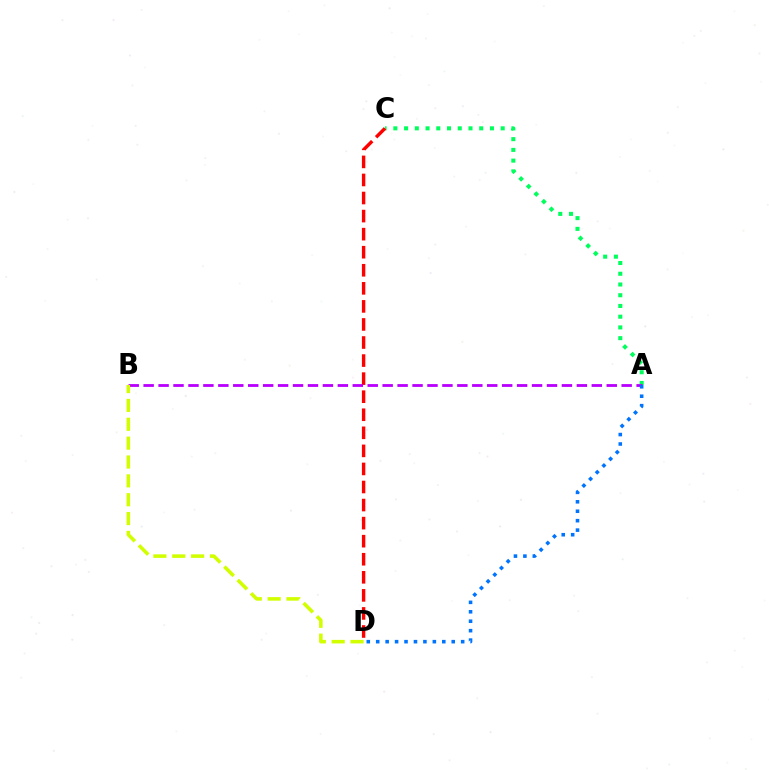{('A', 'C'): [{'color': '#00ff5c', 'line_style': 'dotted', 'thickness': 2.92}], ('C', 'D'): [{'color': '#ff0000', 'line_style': 'dashed', 'thickness': 2.45}], ('A', 'B'): [{'color': '#b900ff', 'line_style': 'dashed', 'thickness': 2.03}], ('B', 'D'): [{'color': '#d1ff00', 'line_style': 'dashed', 'thickness': 2.56}], ('A', 'D'): [{'color': '#0074ff', 'line_style': 'dotted', 'thickness': 2.56}]}